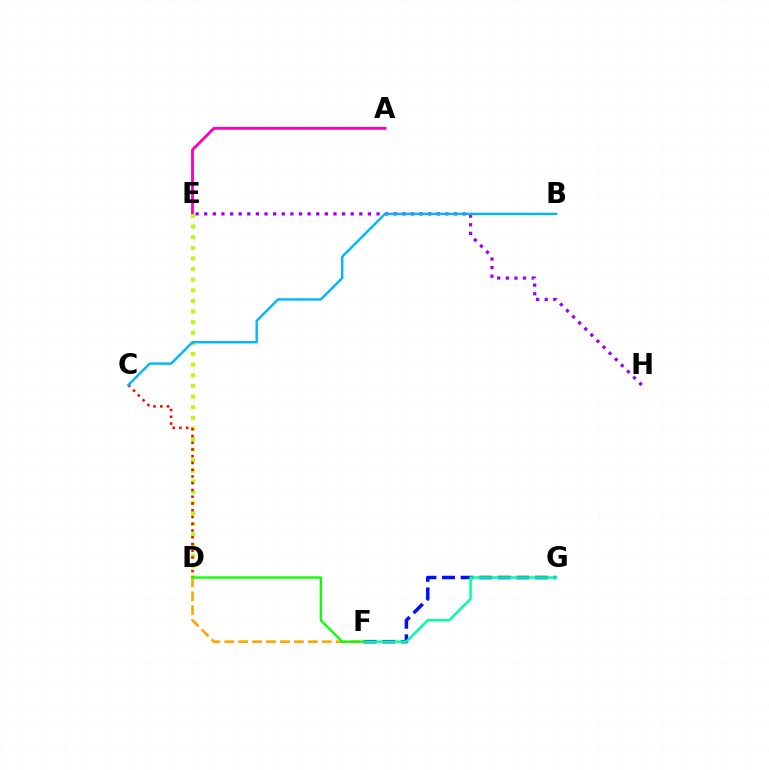{('A', 'E'): [{'color': '#ff00bd', 'line_style': 'solid', 'thickness': 2.06}], ('F', 'G'): [{'color': '#0010ff', 'line_style': 'dashed', 'thickness': 2.52}, {'color': '#00ff9d', 'line_style': 'solid', 'thickness': 1.79}], ('E', 'H'): [{'color': '#9b00ff', 'line_style': 'dotted', 'thickness': 2.34}], ('D', 'F'): [{'color': '#ffa500', 'line_style': 'dashed', 'thickness': 1.89}, {'color': '#08ff00', 'line_style': 'solid', 'thickness': 1.65}], ('D', 'E'): [{'color': '#b3ff00', 'line_style': 'dotted', 'thickness': 2.88}], ('C', 'D'): [{'color': '#ff0000', 'line_style': 'dotted', 'thickness': 1.84}], ('B', 'C'): [{'color': '#00b5ff', 'line_style': 'solid', 'thickness': 1.72}]}